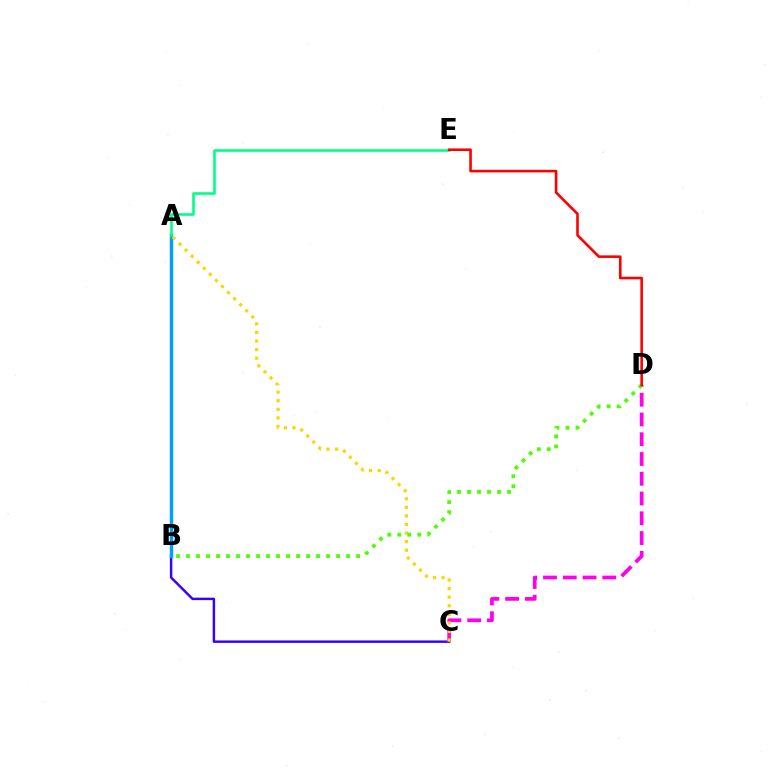{('B', 'C'): [{'color': '#3700ff', 'line_style': 'solid', 'thickness': 1.76}], ('A', 'B'): [{'color': '#009eff', 'line_style': 'solid', 'thickness': 2.5}], ('C', 'D'): [{'color': '#ff00ed', 'line_style': 'dashed', 'thickness': 2.68}], ('A', 'C'): [{'color': '#ffd500', 'line_style': 'dotted', 'thickness': 2.33}], ('A', 'E'): [{'color': '#00ff86', 'line_style': 'solid', 'thickness': 1.88}], ('B', 'D'): [{'color': '#4fff00', 'line_style': 'dotted', 'thickness': 2.72}], ('D', 'E'): [{'color': '#ff0000', 'line_style': 'solid', 'thickness': 1.87}]}